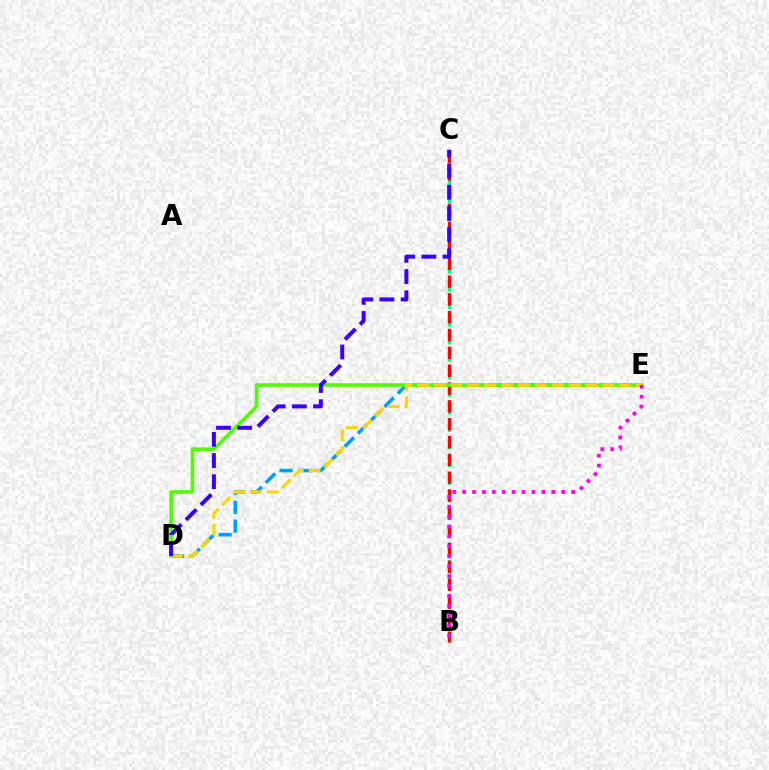{('B', 'C'): [{'color': '#00ff86', 'line_style': 'dashed', 'thickness': 2.38}, {'color': '#ff0000', 'line_style': 'dashed', 'thickness': 2.42}], ('D', 'E'): [{'color': '#009eff', 'line_style': 'dashed', 'thickness': 2.55}, {'color': '#4fff00', 'line_style': 'solid', 'thickness': 2.57}, {'color': '#ffd500', 'line_style': 'dashed', 'thickness': 2.29}], ('C', 'D'): [{'color': '#3700ff', 'line_style': 'dashed', 'thickness': 2.88}], ('B', 'E'): [{'color': '#ff00ed', 'line_style': 'dotted', 'thickness': 2.69}]}